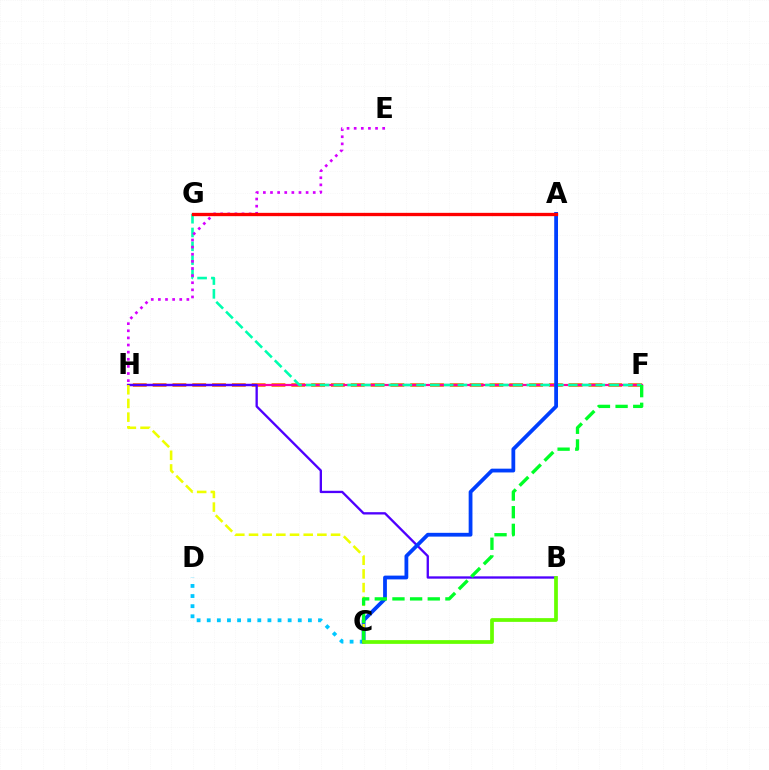{('F', 'H'): [{'color': '#ff8800', 'line_style': 'dashed', 'thickness': 2.69}, {'color': '#ff00a0', 'line_style': 'solid', 'thickness': 1.6}], ('F', 'G'): [{'color': '#00ffaf', 'line_style': 'dashed', 'thickness': 1.87}], ('B', 'H'): [{'color': '#4f00ff', 'line_style': 'solid', 'thickness': 1.67}], ('C', 'D'): [{'color': '#00c7ff', 'line_style': 'dotted', 'thickness': 2.75}], ('A', 'C'): [{'color': '#003fff', 'line_style': 'solid', 'thickness': 2.73}], ('C', 'H'): [{'color': '#eeff00', 'line_style': 'dashed', 'thickness': 1.86}], ('C', 'F'): [{'color': '#00ff27', 'line_style': 'dashed', 'thickness': 2.4}], ('B', 'C'): [{'color': '#66ff00', 'line_style': 'solid', 'thickness': 2.69}], ('E', 'H'): [{'color': '#d600ff', 'line_style': 'dotted', 'thickness': 1.93}], ('A', 'G'): [{'color': '#ff0000', 'line_style': 'solid', 'thickness': 2.39}]}